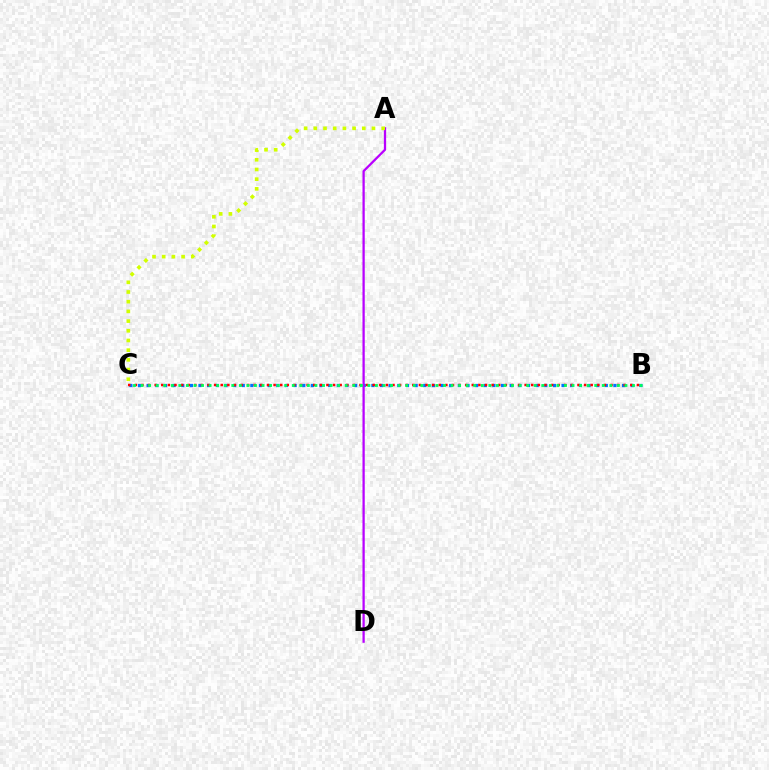{('B', 'C'): [{'color': '#0074ff', 'line_style': 'dotted', 'thickness': 2.35}, {'color': '#ff0000', 'line_style': 'dotted', 'thickness': 1.79}, {'color': '#00ff5c', 'line_style': 'dotted', 'thickness': 2.05}], ('A', 'D'): [{'color': '#b900ff', 'line_style': 'solid', 'thickness': 1.64}], ('A', 'C'): [{'color': '#d1ff00', 'line_style': 'dotted', 'thickness': 2.63}]}